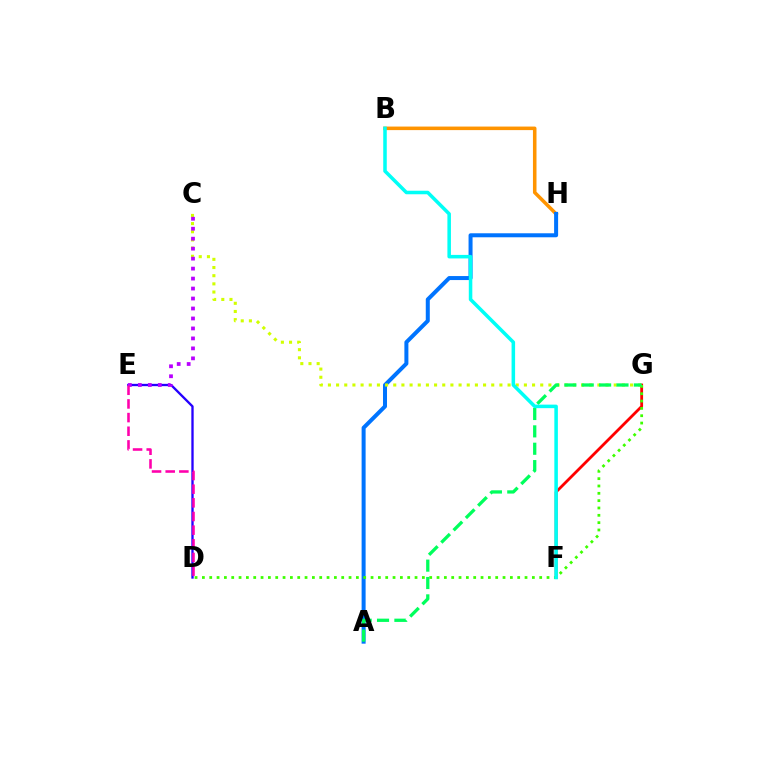{('F', 'G'): [{'color': '#ff0000', 'line_style': 'solid', 'thickness': 2.02}], ('D', 'E'): [{'color': '#2500ff', 'line_style': 'solid', 'thickness': 1.68}, {'color': '#ff00ac', 'line_style': 'dashed', 'thickness': 1.86}], ('B', 'H'): [{'color': '#ff9400', 'line_style': 'solid', 'thickness': 2.55}], ('A', 'H'): [{'color': '#0074ff', 'line_style': 'solid', 'thickness': 2.88}], ('D', 'G'): [{'color': '#3dff00', 'line_style': 'dotted', 'thickness': 1.99}], ('C', 'G'): [{'color': '#d1ff00', 'line_style': 'dotted', 'thickness': 2.22}], ('C', 'E'): [{'color': '#b900ff', 'line_style': 'dotted', 'thickness': 2.71}], ('A', 'G'): [{'color': '#00ff5c', 'line_style': 'dashed', 'thickness': 2.36}], ('B', 'F'): [{'color': '#00fff6', 'line_style': 'solid', 'thickness': 2.54}]}